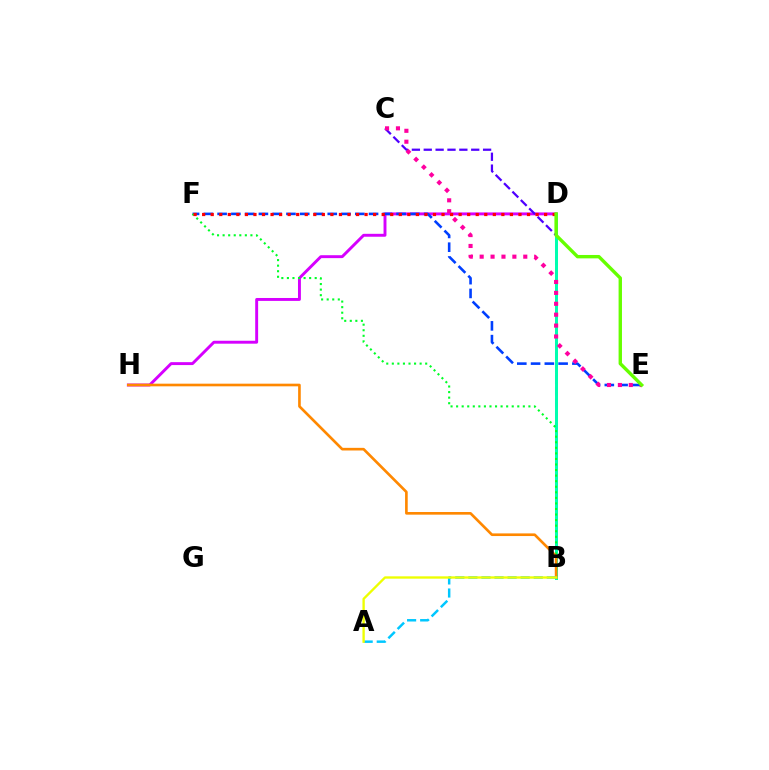{('D', 'H'): [{'color': '#d600ff', 'line_style': 'solid', 'thickness': 2.1}], ('B', 'C'): [{'color': '#4f00ff', 'line_style': 'dashed', 'thickness': 1.61}], ('B', 'D'): [{'color': '#00ffaf', 'line_style': 'solid', 'thickness': 2.15}], ('E', 'F'): [{'color': '#003fff', 'line_style': 'dashed', 'thickness': 1.87}], ('B', 'F'): [{'color': '#00ff27', 'line_style': 'dotted', 'thickness': 1.51}], ('D', 'F'): [{'color': '#ff0000', 'line_style': 'dotted', 'thickness': 2.32}], ('B', 'H'): [{'color': '#ff8800', 'line_style': 'solid', 'thickness': 1.91}], ('A', 'B'): [{'color': '#00c7ff', 'line_style': 'dashed', 'thickness': 1.78}, {'color': '#eeff00', 'line_style': 'solid', 'thickness': 1.69}], ('C', 'E'): [{'color': '#ff00a0', 'line_style': 'dotted', 'thickness': 2.96}], ('D', 'E'): [{'color': '#66ff00', 'line_style': 'solid', 'thickness': 2.44}]}